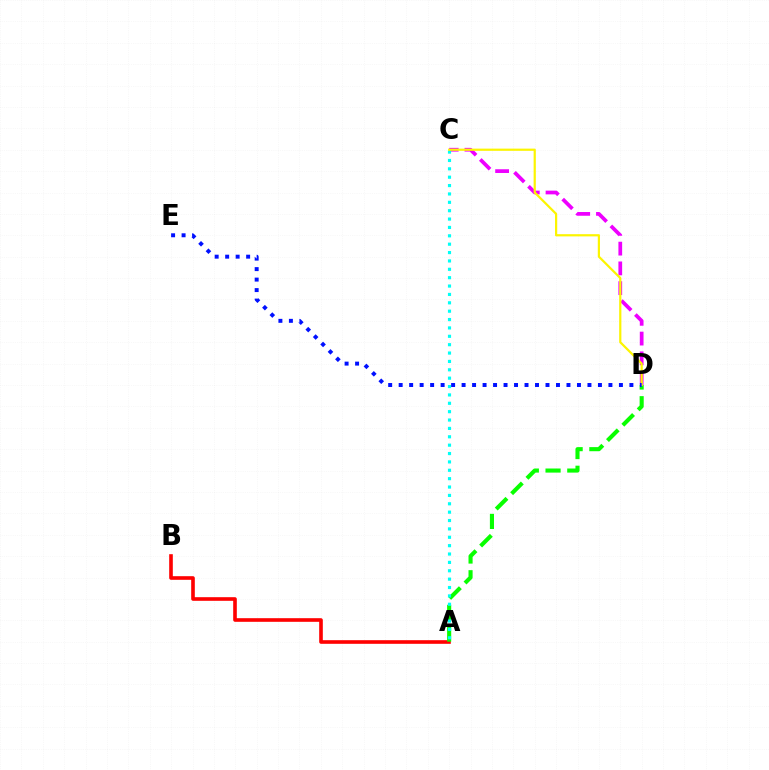{('C', 'D'): [{'color': '#ee00ff', 'line_style': 'dashed', 'thickness': 2.68}, {'color': '#fcf500', 'line_style': 'solid', 'thickness': 1.59}], ('A', 'B'): [{'color': '#ff0000', 'line_style': 'solid', 'thickness': 2.61}], ('A', 'D'): [{'color': '#08ff00', 'line_style': 'dashed', 'thickness': 2.95}], ('A', 'C'): [{'color': '#00fff6', 'line_style': 'dotted', 'thickness': 2.28}], ('D', 'E'): [{'color': '#0010ff', 'line_style': 'dotted', 'thickness': 2.85}]}